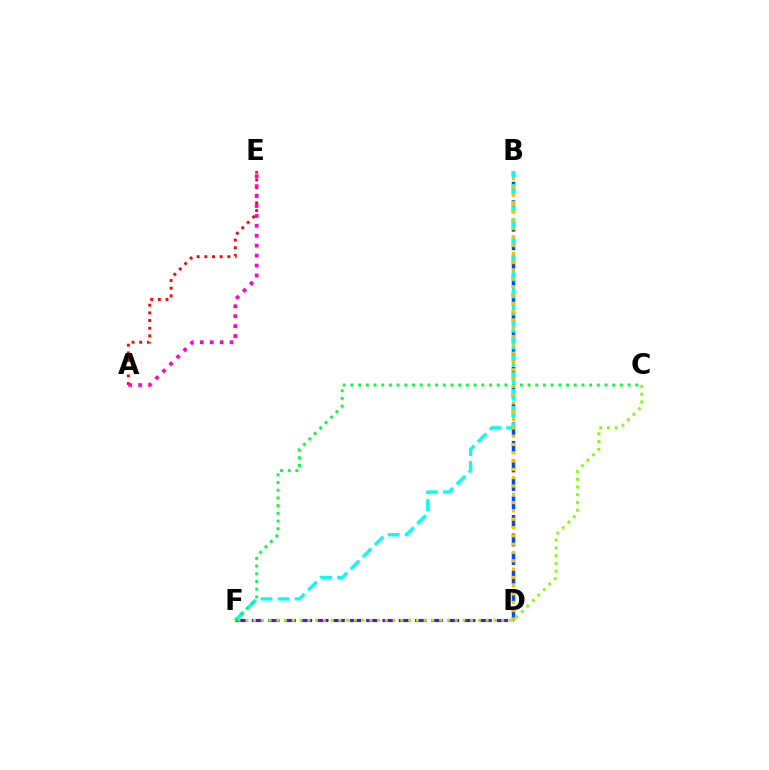{('B', 'D'): [{'color': '#004bff', 'line_style': 'dashed', 'thickness': 2.52}, {'color': '#ffbd00', 'line_style': 'dotted', 'thickness': 2.26}], ('D', 'F'): [{'color': '#7200ff', 'line_style': 'dashed', 'thickness': 2.22}], ('B', 'F'): [{'color': '#00fff6', 'line_style': 'dashed', 'thickness': 2.32}], ('A', 'E'): [{'color': '#ff0000', 'line_style': 'dotted', 'thickness': 2.09}, {'color': '#ff00cf', 'line_style': 'dotted', 'thickness': 2.7}], ('C', 'F'): [{'color': '#00ff39', 'line_style': 'dotted', 'thickness': 2.09}, {'color': '#84ff00', 'line_style': 'dotted', 'thickness': 2.11}]}